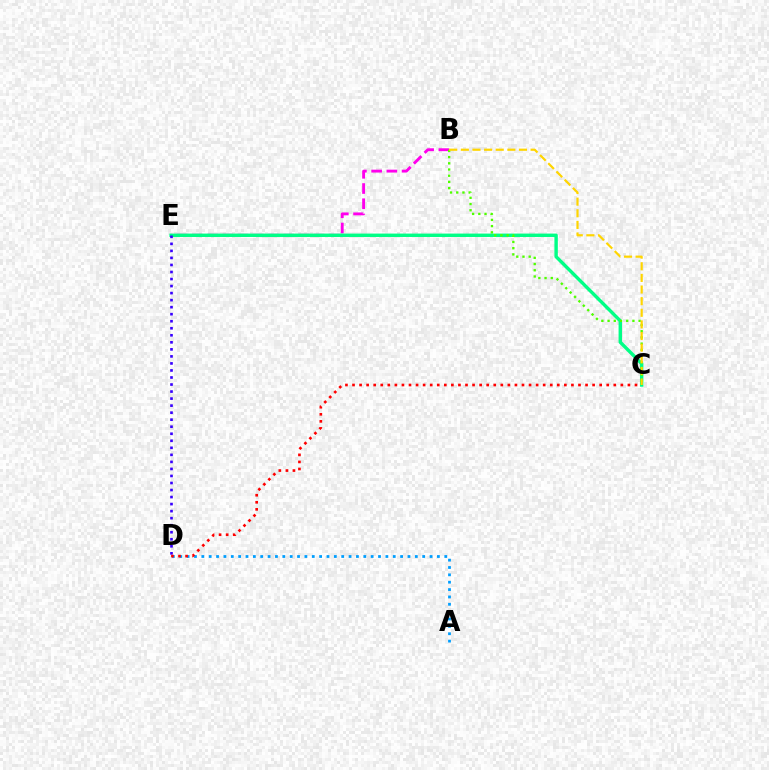{('B', 'E'): [{'color': '#ff00ed', 'line_style': 'dashed', 'thickness': 2.07}], ('C', 'E'): [{'color': '#00ff86', 'line_style': 'solid', 'thickness': 2.45}], ('D', 'E'): [{'color': '#3700ff', 'line_style': 'dotted', 'thickness': 1.91}], ('A', 'D'): [{'color': '#009eff', 'line_style': 'dotted', 'thickness': 2.0}], ('B', 'C'): [{'color': '#4fff00', 'line_style': 'dotted', 'thickness': 1.69}, {'color': '#ffd500', 'line_style': 'dashed', 'thickness': 1.58}], ('C', 'D'): [{'color': '#ff0000', 'line_style': 'dotted', 'thickness': 1.92}]}